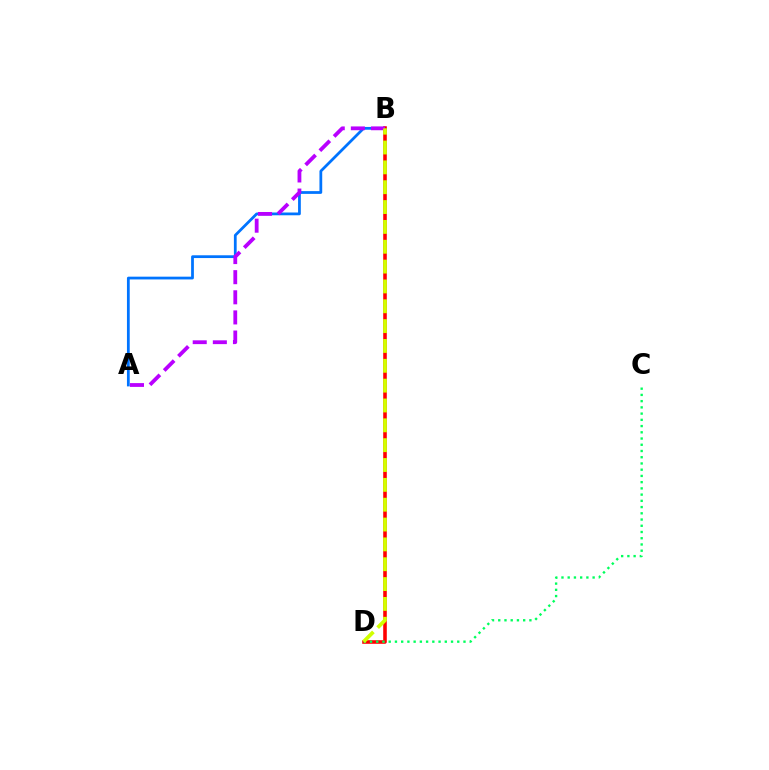{('A', 'B'): [{'color': '#0074ff', 'line_style': 'solid', 'thickness': 1.99}, {'color': '#b900ff', 'line_style': 'dashed', 'thickness': 2.73}], ('B', 'D'): [{'color': '#ff0000', 'line_style': 'solid', 'thickness': 2.58}, {'color': '#d1ff00', 'line_style': 'dashed', 'thickness': 2.7}], ('C', 'D'): [{'color': '#00ff5c', 'line_style': 'dotted', 'thickness': 1.69}]}